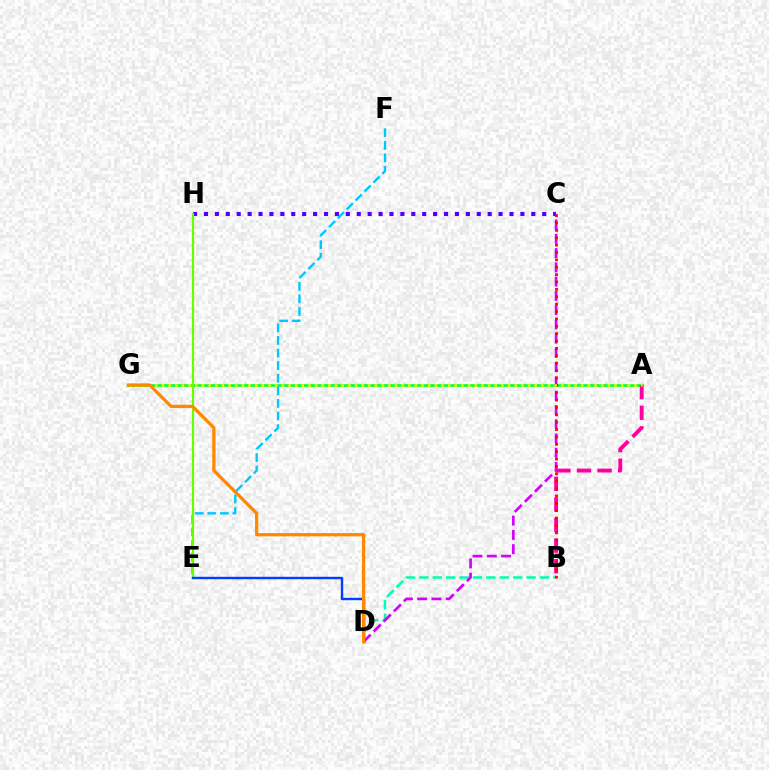{('A', 'G'): [{'color': '#00ff27', 'line_style': 'solid', 'thickness': 1.83}, {'color': '#eeff00', 'line_style': 'dotted', 'thickness': 1.81}], ('B', 'D'): [{'color': '#00ffaf', 'line_style': 'dashed', 'thickness': 1.82}], ('C', 'H'): [{'color': '#4f00ff', 'line_style': 'dotted', 'thickness': 2.96}], ('E', 'F'): [{'color': '#00c7ff', 'line_style': 'dashed', 'thickness': 1.71}], ('E', 'H'): [{'color': '#66ff00', 'line_style': 'solid', 'thickness': 1.57}], ('C', 'D'): [{'color': '#d600ff', 'line_style': 'dashed', 'thickness': 1.94}], ('A', 'B'): [{'color': '#ff00a0', 'line_style': 'dashed', 'thickness': 2.8}], ('B', 'C'): [{'color': '#ff0000', 'line_style': 'dotted', 'thickness': 2.0}], ('D', 'E'): [{'color': '#003fff', 'line_style': 'solid', 'thickness': 1.74}], ('D', 'G'): [{'color': '#ff8800', 'line_style': 'solid', 'thickness': 2.35}]}